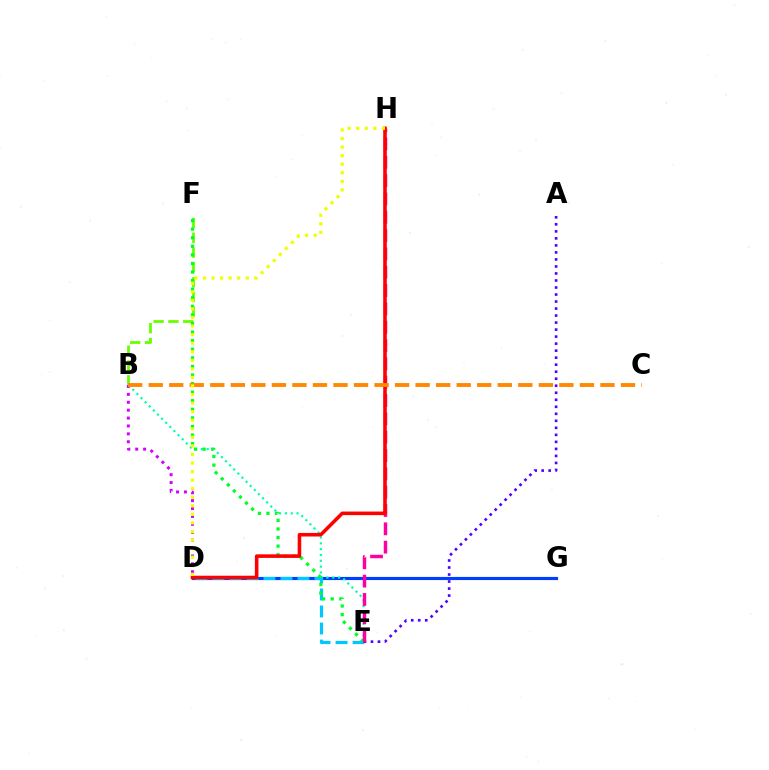{('D', 'G'): [{'color': '#003fff', 'line_style': 'solid', 'thickness': 2.26}], ('B', 'E'): [{'color': '#00ffaf', 'line_style': 'dotted', 'thickness': 1.58}], ('B', 'F'): [{'color': '#66ff00', 'line_style': 'dashed', 'thickness': 2.01}], ('D', 'E'): [{'color': '#00c7ff', 'line_style': 'dashed', 'thickness': 2.31}], ('E', 'F'): [{'color': '#00ff27', 'line_style': 'dotted', 'thickness': 2.33}], ('A', 'E'): [{'color': '#4f00ff', 'line_style': 'dotted', 'thickness': 1.91}], ('B', 'D'): [{'color': '#d600ff', 'line_style': 'dotted', 'thickness': 2.15}], ('E', 'H'): [{'color': '#ff00a0', 'line_style': 'dashed', 'thickness': 2.49}], ('D', 'H'): [{'color': '#ff0000', 'line_style': 'solid', 'thickness': 2.57}, {'color': '#eeff00', 'line_style': 'dotted', 'thickness': 2.33}], ('B', 'C'): [{'color': '#ff8800', 'line_style': 'dashed', 'thickness': 2.79}]}